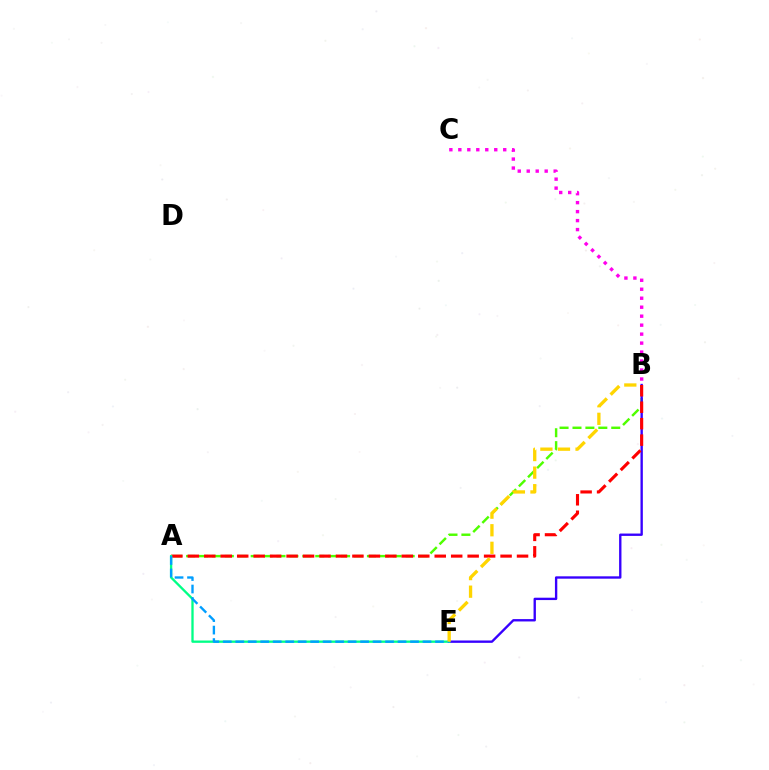{('A', 'B'): [{'color': '#4fff00', 'line_style': 'dashed', 'thickness': 1.75}, {'color': '#ff0000', 'line_style': 'dashed', 'thickness': 2.24}], ('B', 'E'): [{'color': '#3700ff', 'line_style': 'solid', 'thickness': 1.7}, {'color': '#ffd500', 'line_style': 'dashed', 'thickness': 2.39}], ('B', 'C'): [{'color': '#ff00ed', 'line_style': 'dotted', 'thickness': 2.44}], ('A', 'E'): [{'color': '#00ff86', 'line_style': 'solid', 'thickness': 1.67}, {'color': '#009eff', 'line_style': 'dashed', 'thickness': 1.7}]}